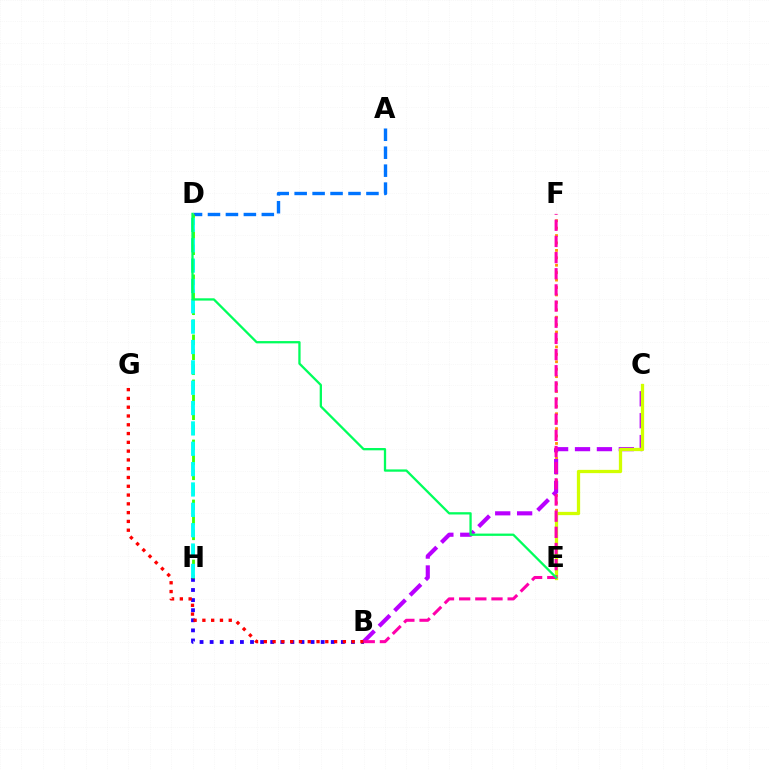{('B', 'H'): [{'color': '#2500ff', 'line_style': 'dotted', 'thickness': 2.74}], ('A', 'D'): [{'color': '#0074ff', 'line_style': 'dashed', 'thickness': 2.44}], ('E', 'F'): [{'color': '#ff9400', 'line_style': 'dotted', 'thickness': 2.02}], ('B', 'C'): [{'color': '#b900ff', 'line_style': 'dashed', 'thickness': 2.98}], ('D', 'H'): [{'color': '#3dff00', 'line_style': 'dashed', 'thickness': 2.04}, {'color': '#00fff6', 'line_style': 'dashed', 'thickness': 2.76}], ('C', 'E'): [{'color': '#d1ff00', 'line_style': 'solid', 'thickness': 2.36}], ('B', 'G'): [{'color': '#ff0000', 'line_style': 'dotted', 'thickness': 2.39}], ('B', 'F'): [{'color': '#ff00ac', 'line_style': 'dashed', 'thickness': 2.2}], ('D', 'E'): [{'color': '#00ff5c', 'line_style': 'solid', 'thickness': 1.65}]}